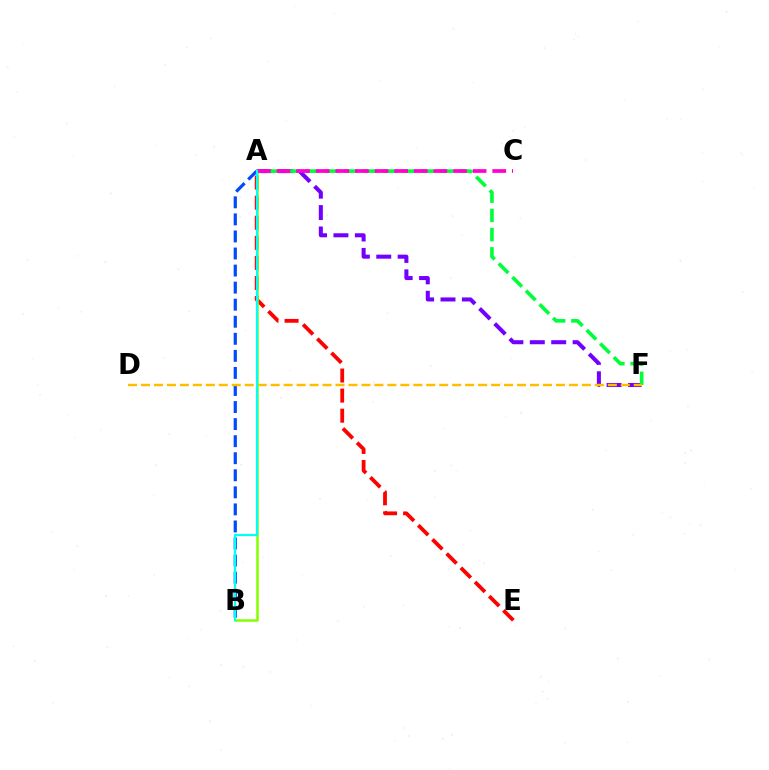{('A', 'F'): [{'color': '#7200ff', 'line_style': 'dashed', 'thickness': 2.91}, {'color': '#00ff39', 'line_style': 'dashed', 'thickness': 2.61}], ('A', 'E'): [{'color': '#ff0000', 'line_style': 'dashed', 'thickness': 2.73}], ('A', 'B'): [{'color': '#004bff', 'line_style': 'dashed', 'thickness': 2.32}, {'color': '#84ff00', 'line_style': 'solid', 'thickness': 1.82}, {'color': '#00fff6', 'line_style': 'solid', 'thickness': 1.57}], ('D', 'F'): [{'color': '#ffbd00', 'line_style': 'dashed', 'thickness': 1.76}], ('A', 'C'): [{'color': '#ff00cf', 'line_style': 'dashed', 'thickness': 2.66}]}